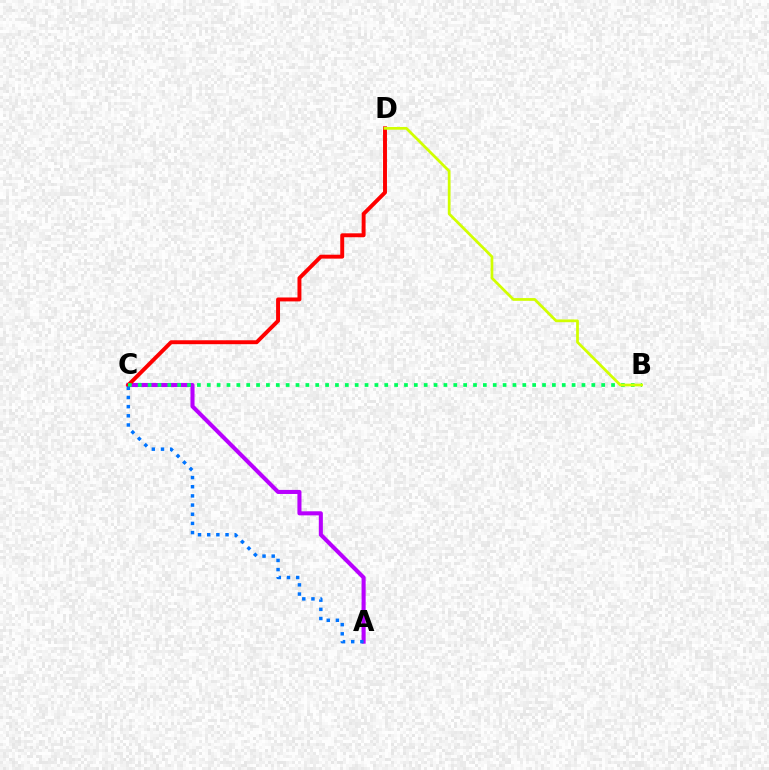{('A', 'C'): [{'color': '#b900ff', 'line_style': 'solid', 'thickness': 2.93}, {'color': '#0074ff', 'line_style': 'dotted', 'thickness': 2.49}], ('C', 'D'): [{'color': '#ff0000', 'line_style': 'solid', 'thickness': 2.83}], ('B', 'C'): [{'color': '#00ff5c', 'line_style': 'dotted', 'thickness': 2.68}], ('B', 'D'): [{'color': '#d1ff00', 'line_style': 'solid', 'thickness': 1.97}]}